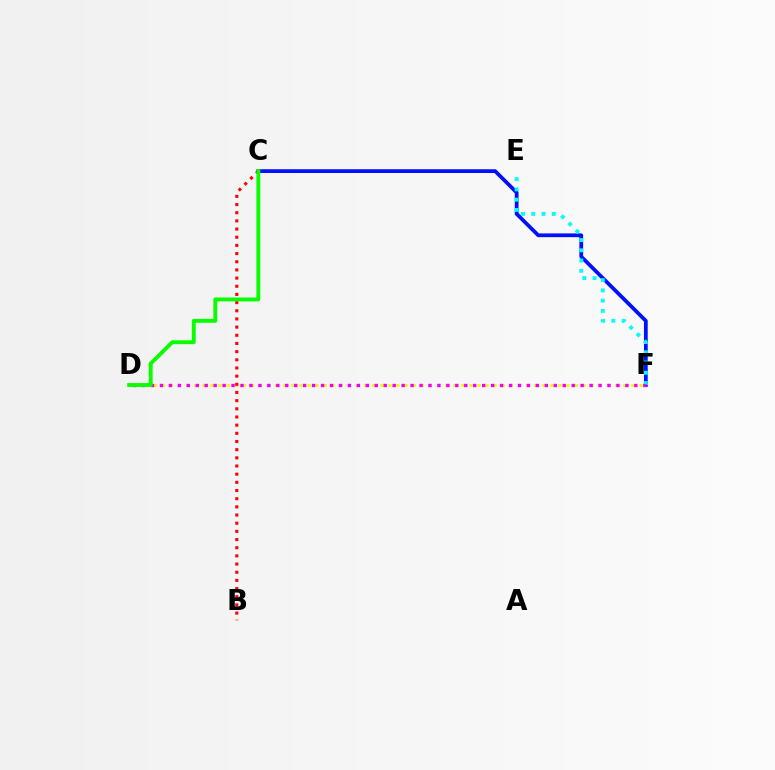{('D', 'F'): [{'color': '#fcf500', 'line_style': 'dotted', 'thickness': 2.2}, {'color': '#ee00ff', 'line_style': 'dotted', 'thickness': 2.43}], ('C', 'F'): [{'color': '#0010ff', 'line_style': 'solid', 'thickness': 2.71}], ('E', 'F'): [{'color': '#00fff6', 'line_style': 'dotted', 'thickness': 2.79}], ('B', 'C'): [{'color': '#ff0000', 'line_style': 'dotted', 'thickness': 2.22}], ('C', 'D'): [{'color': '#08ff00', 'line_style': 'solid', 'thickness': 2.79}]}